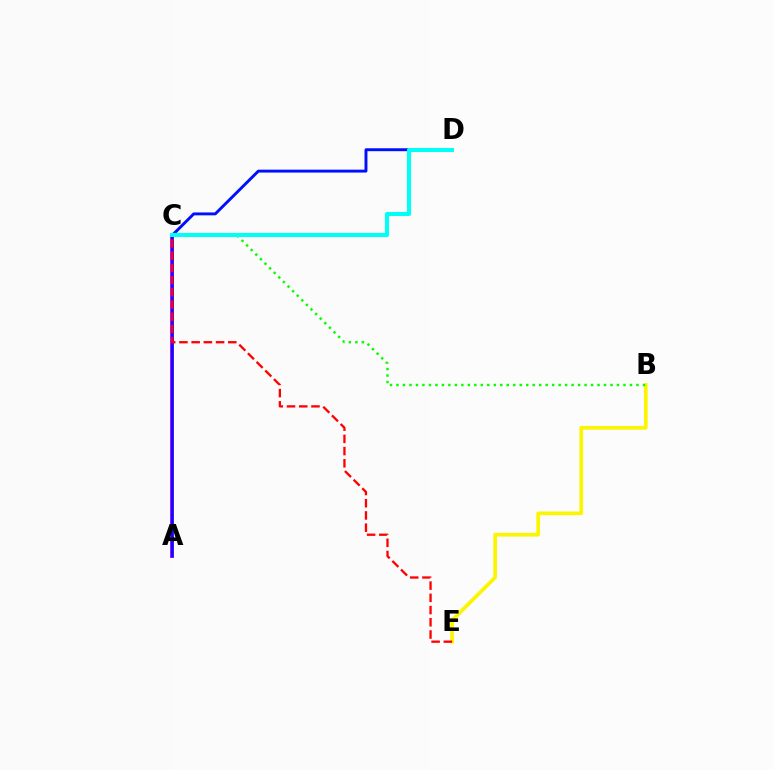{('A', 'C'): [{'color': '#ee00ff', 'line_style': 'solid', 'thickness': 2.78}], ('B', 'E'): [{'color': '#fcf500', 'line_style': 'solid', 'thickness': 2.65}], ('A', 'D'): [{'color': '#0010ff', 'line_style': 'solid', 'thickness': 2.1}], ('B', 'C'): [{'color': '#08ff00', 'line_style': 'dotted', 'thickness': 1.76}], ('C', 'E'): [{'color': '#ff0000', 'line_style': 'dashed', 'thickness': 1.66}], ('C', 'D'): [{'color': '#00fff6', 'line_style': 'solid', 'thickness': 2.93}]}